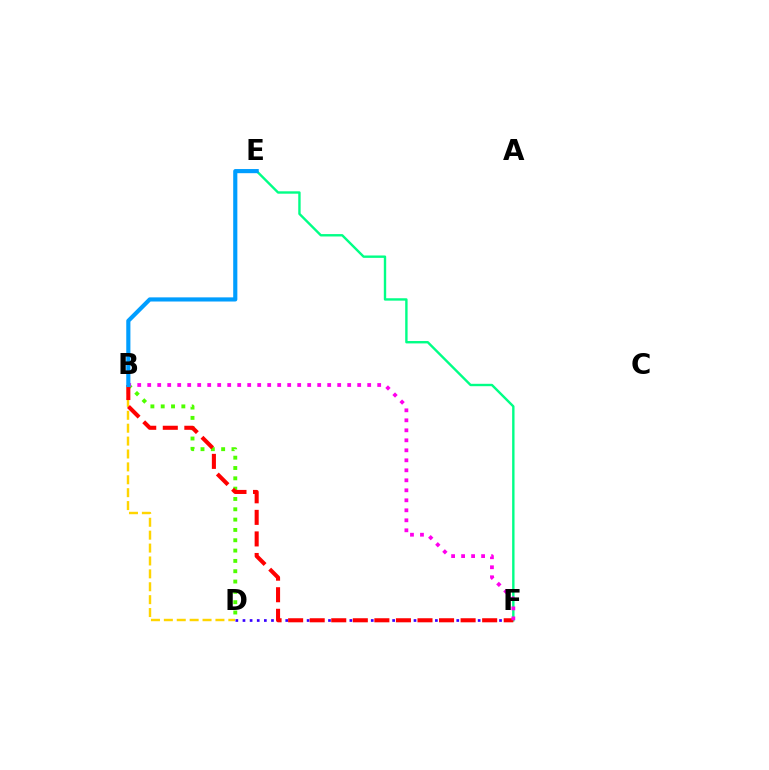{('B', 'D'): [{'color': '#ffd500', 'line_style': 'dashed', 'thickness': 1.75}, {'color': '#4fff00', 'line_style': 'dotted', 'thickness': 2.8}], ('E', 'F'): [{'color': '#00ff86', 'line_style': 'solid', 'thickness': 1.72}], ('D', 'F'): [{'color': '#3700ff', 'line_style': 'dotted', 'thickness': 1.94}], ('B', 'F'): [{'color': '#ff0000', 'line_style': 'dashed', 'thickness': 2.93}, {'color': '#ff00ed', 'line_style': 'dotted', 'thickness': 2.72}], ('B', 'E'): [{'color': '#009eff', 'line_style': 'solid', 'thickness': 2.98}]}